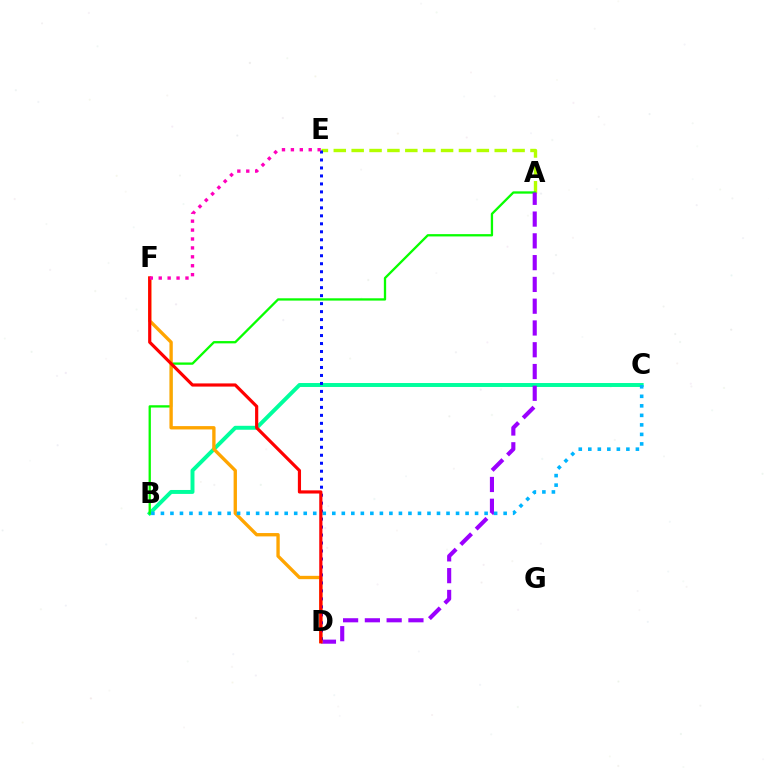{('A', 'E'): [{'color': '#b3ff00', 'line_style': 'dashed', 'thickness': 2.43}], ('B', 'C'): [{'color': '#00ff9d', 'line_style': 'solid', 'thickness': 2.84}, {'color': '#00b5ff', 'line_style': 'dotted', 'thickness': 2.59}], ('A', 'B'): [{'color': '#08ff00', 'line_style': 'solid', 'thickness': 1.66}], ('A', 'D'): [{'color': '#9b00ff', 'line_style': 'dashed', 'thickness': 2.96}], ('D', 'F'): [{'color': '#ffa500', 'line_style': 'solid', 'thickness': 2.41}, {'color': '#ff0000', 'line_style': 'solid', 'thickness': 2.28}], ('D', 'E'): [{'color': '#0010ff', 'line_style': 'dotted', 'thickness': 2.17}], ('E', 'F'): [{'color': '#ff00bd', 'line_style': 'dotted', 'thickness': 2.42}]}